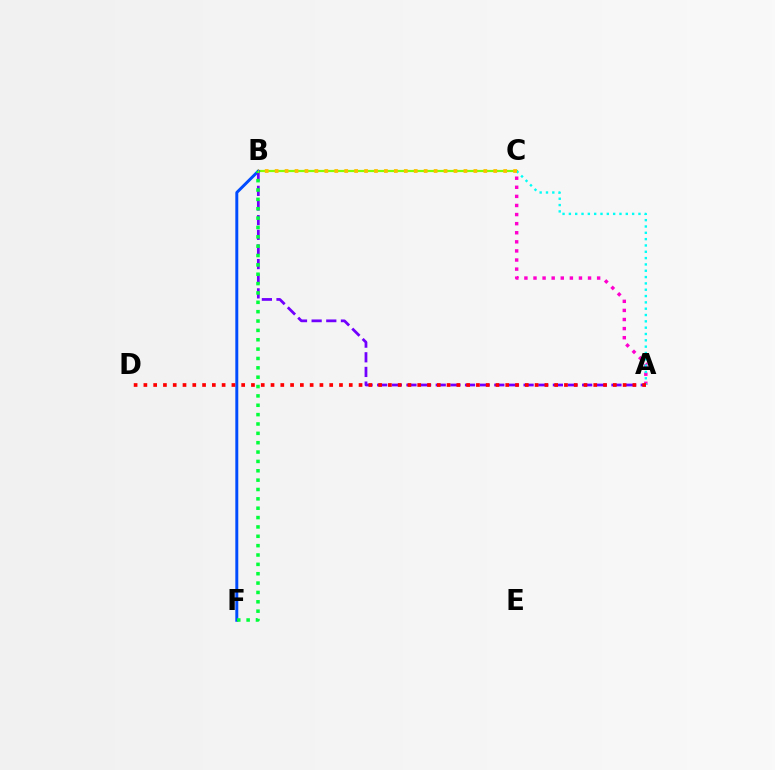{('A', 'C'): [{'color': '#ff00cf', 'line_style': 'dotted', 'thickness': 2.47}, {'color': '#00fff6', 'line_style': 'dotted', 'thickness': 1.72}], ('B', 'C'): [{'color': '#84ff00', 'line_style': 'solid', 'thickness': 1.6}, {'color': '#ffbd00', 'line_style': 'dotted', 'thickness': 2.7}], ('B', 'F'): [{'color': '#004bff', 'line_style': 'solid', 'thickness': 2.13}, {'color': '#00ff39', 'line_style': 'dotted', 'thickness': 2.54}], ('A', 'B'): [{'color': '#7200ff', 'line_style': 'dashed', 'thickness': 1.99}], ('A', 'D'): [{'color': '#ff0000', 'line_style': 'dotted', 'thickness': 2.66}]}